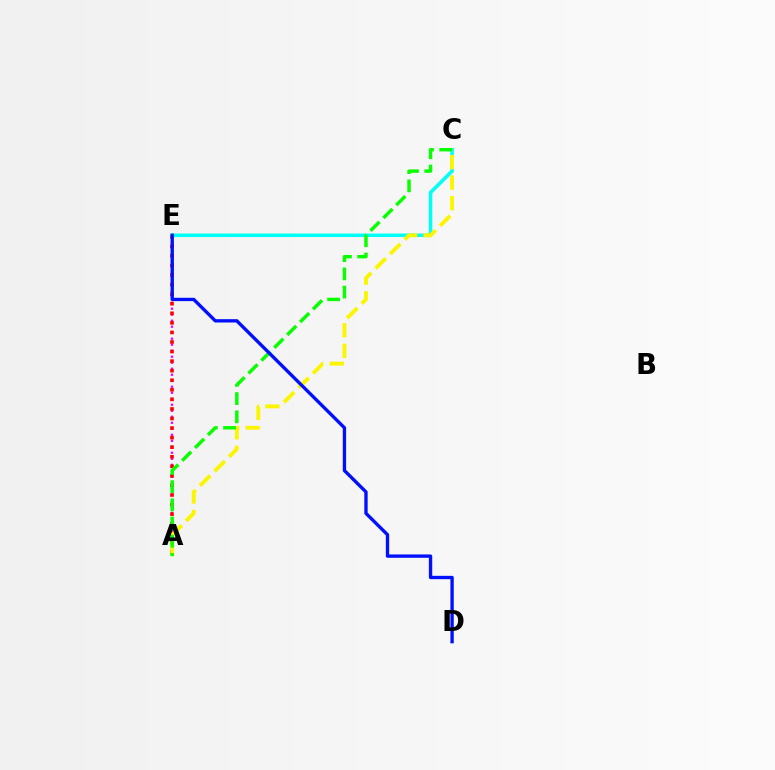{('A', 'E'): [{'color': '#ee00ff', 'line_style': 'dotted', 'thickness': 1.63}, {'color': '#ff0000', 'line_style': 'dotted', 'thickness': 2.6}], ('C', 'E'): [{'color': '#00fff6', 'line_style': 'solid', 'thickness': 2.54}], ('A', 'C'): [{'color': '#fcf500', 'line_style': 'dashed', 'thickness': 2.79}, {'color': '#08ff00', 'line_style': 'dashed', 'thickness': 2.47}], ('D', 'E'): [{'color': '#0010ff', 'line_style': 'solid', 'thickness': 2.41}]}